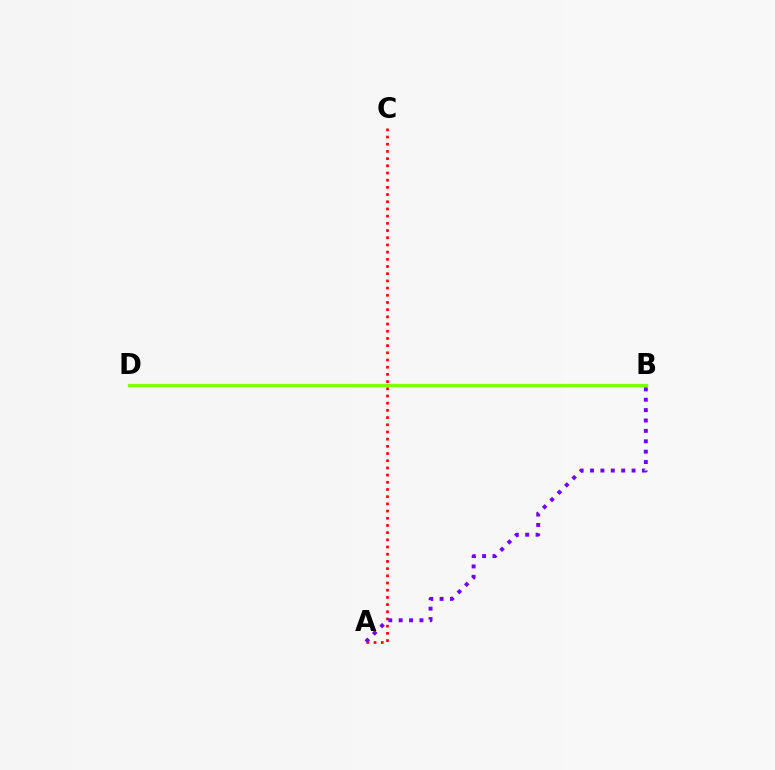{('A', 'C'): [{'color': '#ff0000', 'line_style': 'dotted', 'thickness': 1.95}], ('B', 'D'): [{'color': '#00fff6', 'line_style': 'solid', 'thickness': 1.83}, {'color': '#84ff00', 'line_style': 'solid', 'thickness': 2.38}], ('A', 'B'): [{'color': '#7200ff', 'line_style': 'dotted', 'thickness': 2.82}]}